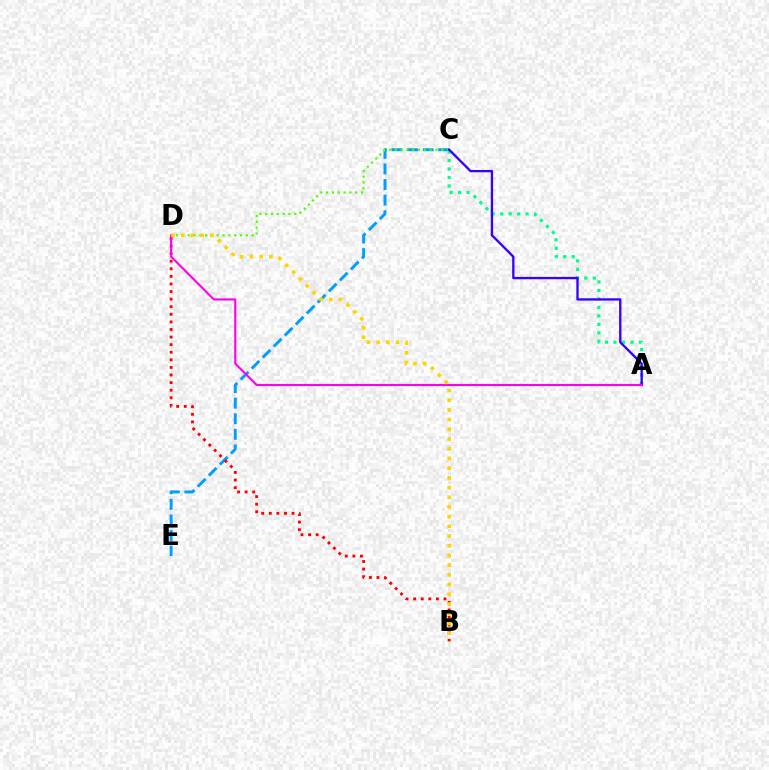{('C', 'E'): [{'color': '#009eff', 'line_style': 'dashed', 'thickness': 2.12}], ('A', 'C'): [{'color': '#00ff86', 'line_style': 'dotted', 'thickness': 2.31}, {'color': '#3700ff', 'line_style': 'solid', 'thickness': 1.67}], ('B', 'D'): [{'color': '#ff0000', 'line_style': 'dotted', 'thickness': 2.06}, {'color': '#ffd500', 'line_style': 'dotted', 'thickness': 2.64}], ('C', 'D'): [{'color': '#4fff00', 'line_style': 'dotted', 'thickness': 1.58}], ('A', 'D'): [{'color': '#ff00ed', 'line_style': 'solid', 'thickness': 1.52}]}